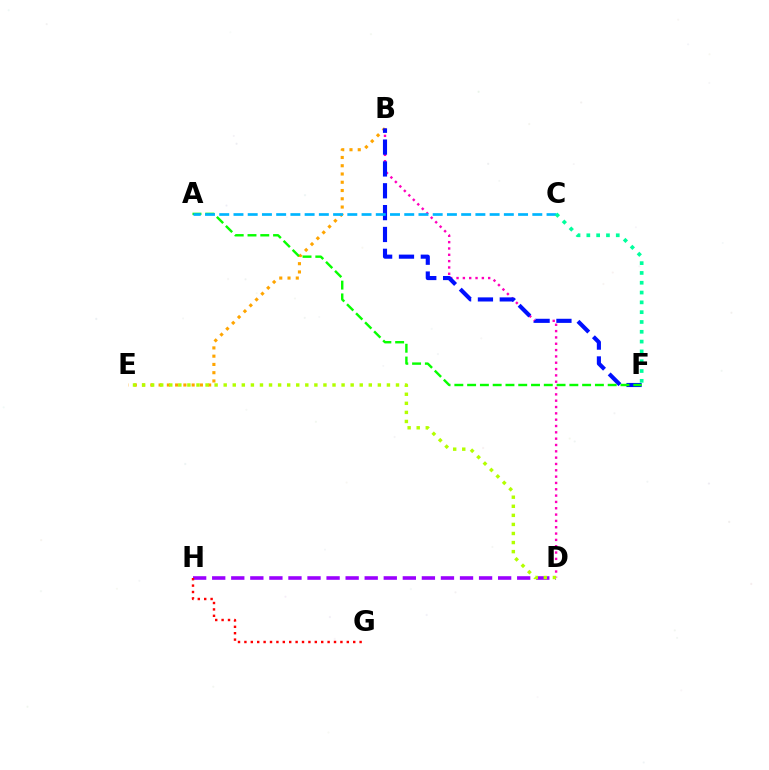{('B', 'D'): [{'color': '#ff00bd', 'line_style': 'dotted', 'thickness': 1.72}], ('B', 'E'): [{'color': '#ffa500', 'line_style': 'dotted', 'thickness': 2.24}], ('B', 'F'): [{'color': '#0010ff', 'line_style': 'dashed', 'thickness': 2.97}], ('D', 'H'): [{'color': '#9b00ff', 'line_style': 'dashed', 'thickness': 2.59}], ('A', 'F'): [{'color': '#08ff00', 'line_style': 'dashed', 'thickness': 1.74}], ('G', 'H'): [{'color': '#ff0000', 'line_style': 'dotted', 'thickness': 1.74}], ('A', 'C'): [{'color': '#00b5ff', 'line_style': 'dashed', 'thickness': 1.93}], ('D', 'E'): [{'color': '#b3ff00', 'line_style': 'dotted', 'thickness': 2.46}], ('C', 'F'): [{'color': '#00ff9d', 'line_style': 'dotted', 'thickness': 2.66}]}